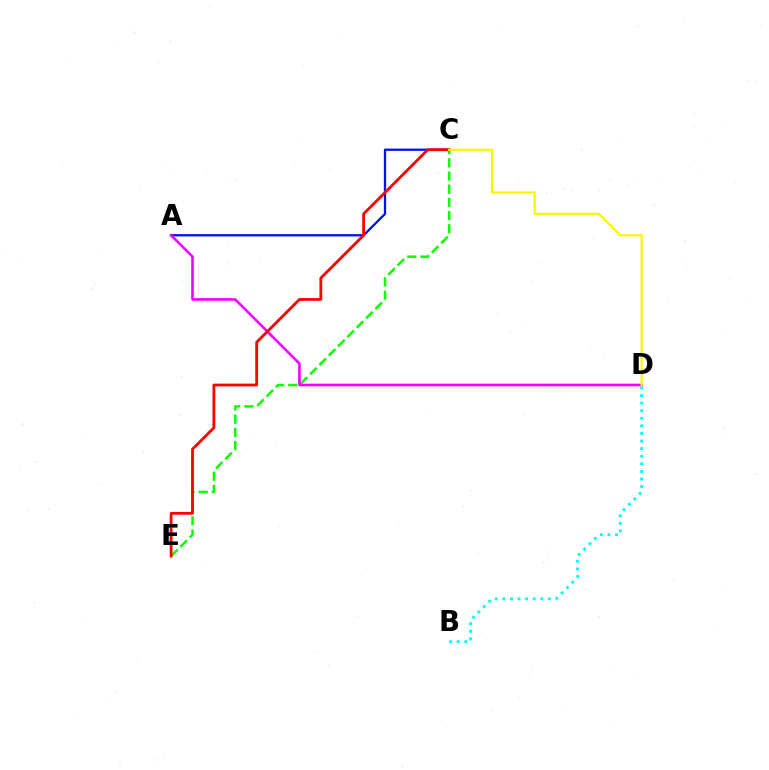{('C', 'E'): [{'color': '#08ff00', 'line_style': 'dashed', 'thickness': 1.79}, {'color': '#ff0000', 'line_style': 'solid', 'thickness': 2.01}], ('A', 'C'): [{'color': '#0010ff', 'line_style': 'solid', 'thickness': 1.64}], ('A', 'D'): [{'color': '#ee00ff', 'line_style': 'solid', 'thickness': 1.86}], ('C', 'D'): [{'color': '#fcf500', 'line_style': 'solid', 'thickness': 1.58}], ('B', 'D'): [{'color': '#00fff6', 'line_style': 'dotted', 'thickness': 2.06}]}